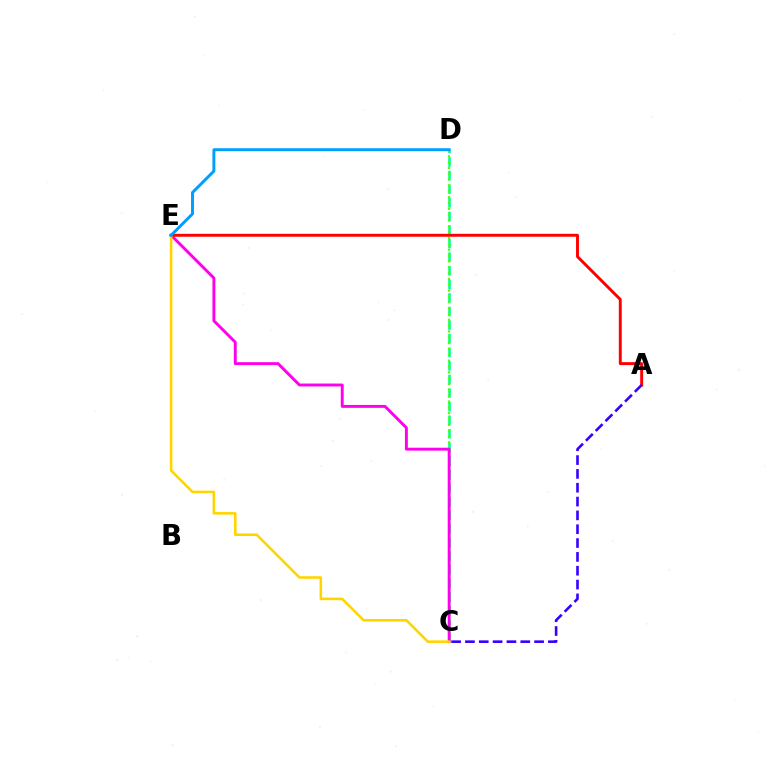{('C', 'D'): [{'color': '#00ff86', 'line_style': 'dashed', 'thickness': 1.85}, {'color': '#4fff00', 'line_style': 'dotted', 'thickness': 1.59}], ('C', 'E'): [{'color': '#ff00ed', 'line_style': 'solid', 'thickness': 2.09}, {'color': '#ffd500', 'line_style': 'solid', 'thickness': 1.86}], ('A', 'E'): [{'color': '#ff0000', 'line_style': 'solid', 'thickness': 2.11}], ('A', 'C'): [{'color': '#3700ff', 'line_style': 'dashed', 'thickness': 1.88}], ('D', 'E'): [{'color': '#009eff', 'line_style': 'solid', 'thickness': 2.12}]}